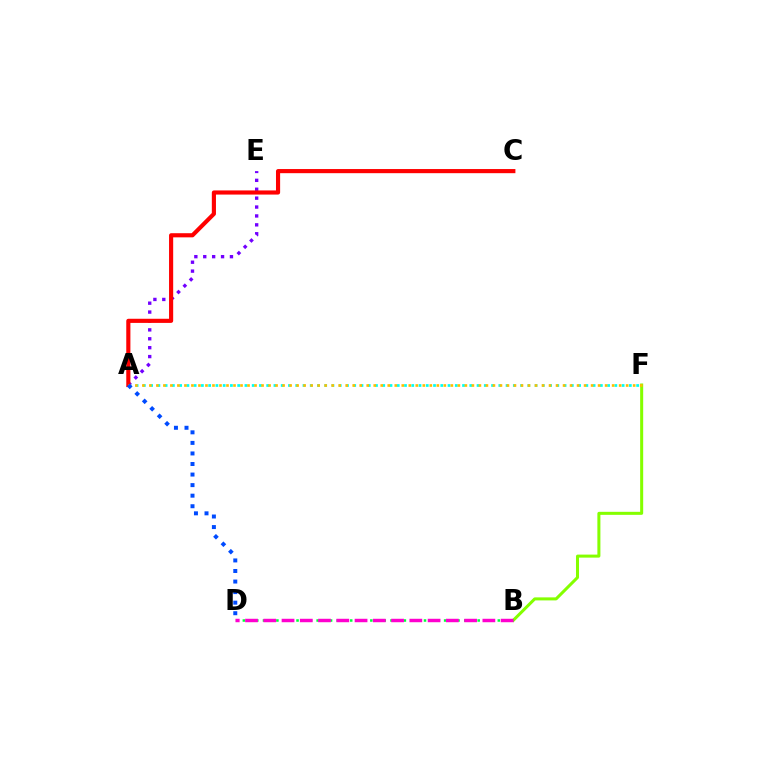{('B', 'F'): [{'color': '#84ff00', 'line_style': 'solid', 'thickness': 2.18}], ('A', 'F'): [{'color': '#00fff6', 'line_style': 'dotted', 'thickness': 1.97}, {'color': '#ffbd00', 'line_style': 'dotted', 'thickness': 1.91}], ('A', 'E'): [{'color': '#7200ff', 'line_style': 'dotted', 'thickness': 2.42}], ('A', 'C'): [{'color': '#ff0000', 'line_style': 'solid', 'thickness': 2.98}], ('B', 'D'): [{'color': '#00ff39', 'line_style': 'dotted', 'thickness': 1.82}, {'color': '#ff00cf', 'line_style': 'dashed', 'thickness': 2.48}], ('A', 'D'): [{'color': '#004bff', 'line_style': 'dotted', 'thickness': 2.87}]}